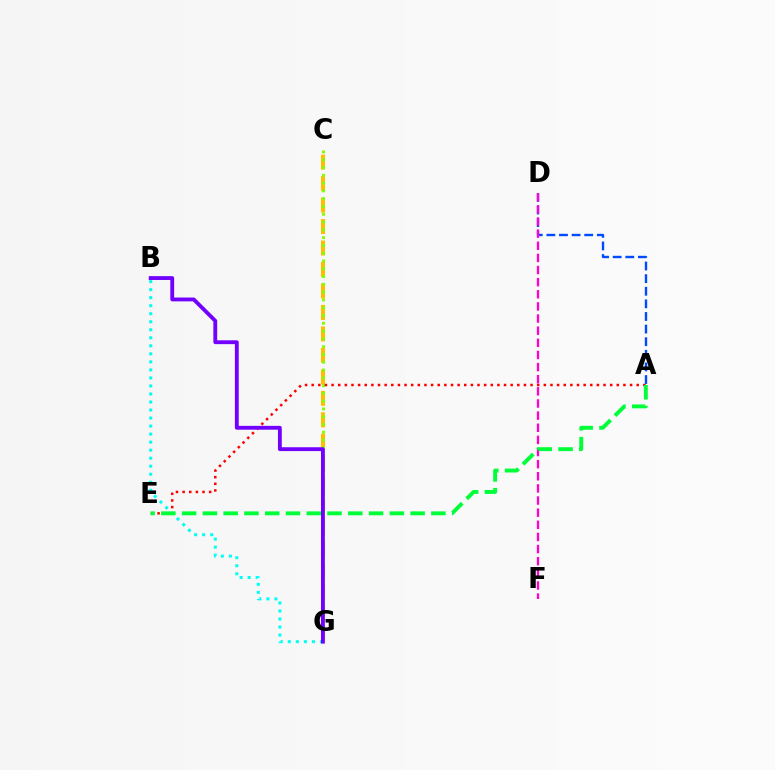{('C', 'G'): [{'color': '#ffbd00', 'line_style': 'dashed', 'thickness': 2.92}, {'color': '#84ff00', 'line_style': 'dotted', 'thickness': 2.12}], ('A', 'E'): [{'color': '#ff0000', 'line_style': 'dotted', 'thickness': 1.8}, {'color': '#00ff39', 'line_style': 'dashed', 'thickness': 2.82}], ('A', 'D'): [{'color': '#004bff', 'line_style': 'dashed', 'thickness': 1.71}], ('D', 'F'): [{'color': '#ff00cf', 'line_style': 'dashed', 'thickness': 1.65}], ('B', 'G'): [{'color': '#00fff6', 'line_style': 'dotted', 'thickness': 2.18}, {'color': '#7200ff', 'line_style': 'solid', 'thickness': 2.77}]}